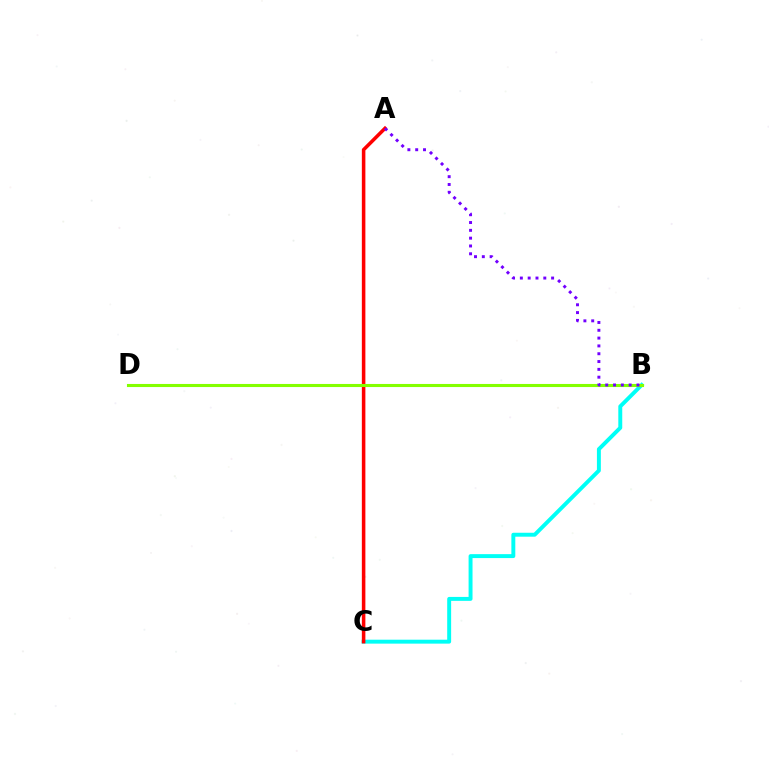{('B', 'C'): [{'color': '#00fff6', 'line_style': 'solid', 'thickness': 2.83}], ('A', 'C'): [{'color': '#ff0000', 'line_style': 'solid', 'thickness': 2.55}], ('B', 'D'): [{'color': '#84ff00', 'line_style': 'solid', 'thickness': 2.22}], ('A', 'B'): [{'color': '#7200ff', 'line_style': 'dotted', 'thickness': 2.12}]}